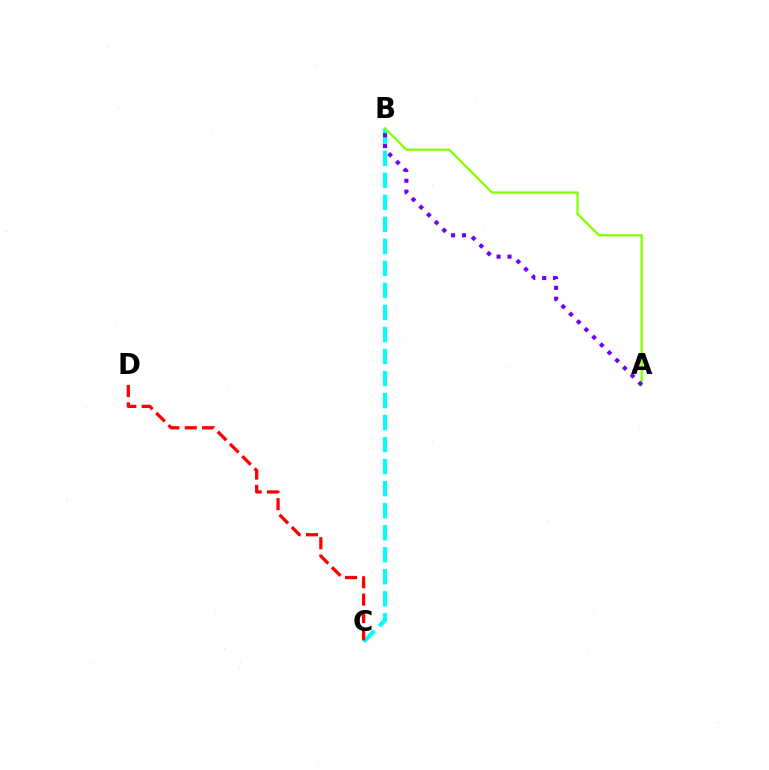{('B', 'C'): [{'color': '#00fff6', 'line_style': 'dashed', 'thickness': 2.99}], ('A', 'B'): [{'color': '#84ff00', 'line_style': 'solid', 'thickness': 1.62}, {'color': '#7200ff', 'line_style': 'dotted', 'thickness': 2.96}], ('C', 'D'): [{'color': '#ff0000', 'line_style': 'dashed', 'thickness': 2.35}]}